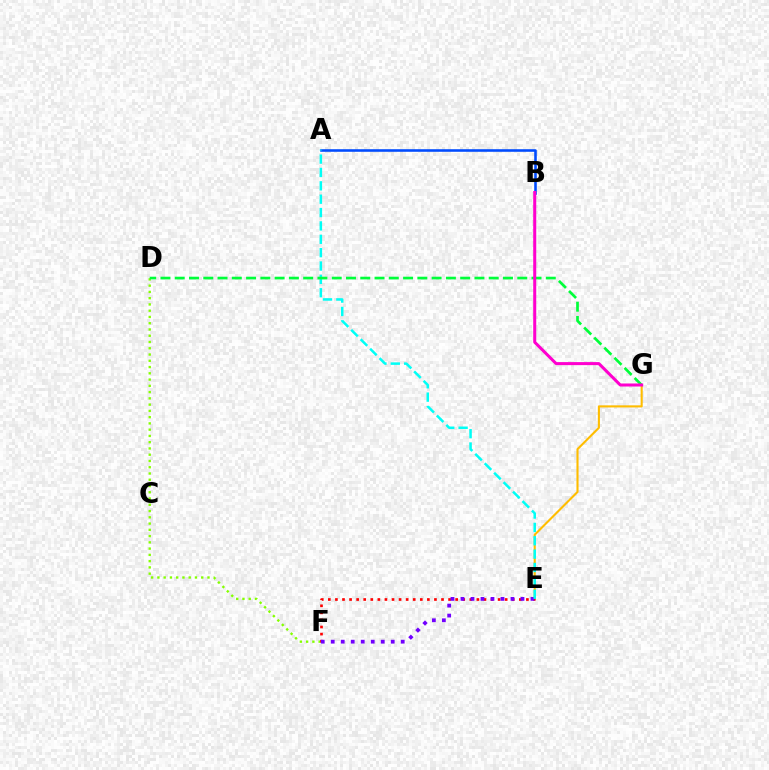{('E', 'G'): [{'color': '#ffbd00', 'line_style': 'solid', 'thickness': 1.51}], ('D', 'F'): [{'color': '#84ff00', 'line_style': 'dotted', 'thickness': 1.7}], ('E', 'F'): [{'color': '#ff0000', 'line_style': 'dotted', 'thickness': 1.92}, {'color': '#7200ff', 'line_style': 'dotted', 'thickness': 2.72}], ('A', 'B'): [{'color': '#004bff', 'line_style': 'solid', 'thickness': 1.86}], ('A', 'E'): [{'color': '#00fff6', 'line_style': 'dashed', 'thickness': 1.82}], ('D', 'G'): [{'color': '#00ff39', 'line_style': 'dashed', 'thickness': 1.94}], ('B', 'G'): [{'color': '#ff00cf', 'line_style': 'solid', 'thickness': 2.18}]}